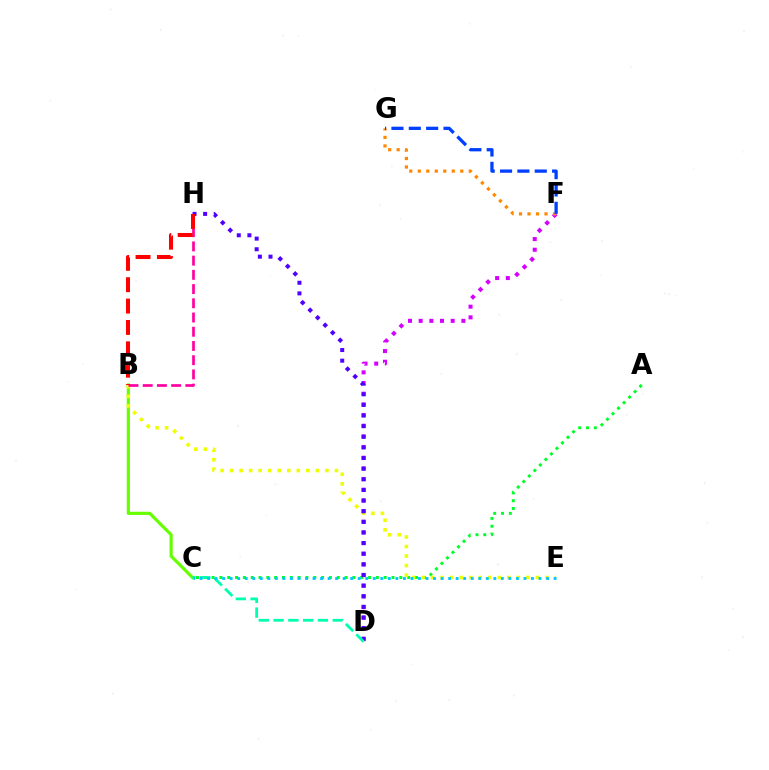{('A', 'C'): [{'color': '#00ff27', 'line_style': 'dotted', 'thickness': 2.13}], ('B', 'C'): [{'color': '#66ff00', 'line_style': 'solid', 'thickness': 2.28}], ('B', 'E'): [{'color': '#eeff00', 'line_style': 'dotted', 'thickness': 2.59}], ('D', 'F'): [{'color': '#d600ff', 'line_style': 'dotted', 'thickness': 2.9}], ('D', 'H'): [{'color': '#4f00ff', 'line_style': 'dotted', 'thickness': 2.89}], ('F', 'G'): [{'color': '#ff8800', 'line_style': 'dotted', 'thickness': 2.31}, {'color': '#003fff', 'line_style': 'dashed', 'thickness': 2.36}], ('C', 'D'): [{'color': '#00ffaf', 'line_style': 'dashed', 'thickness': 2.01}], ('B', 'H'): [{'color': '#ff00a0', 'line_style': 'dashed', 'thickness': 1.93}, {'color': '#ff0000', 'line_style': 'dashed', 'thickness': 2.9}], ('C', 'E'): [{'color': '#00c7ff', 'line_style': 'dotted', 'thickness': 2.05}]}